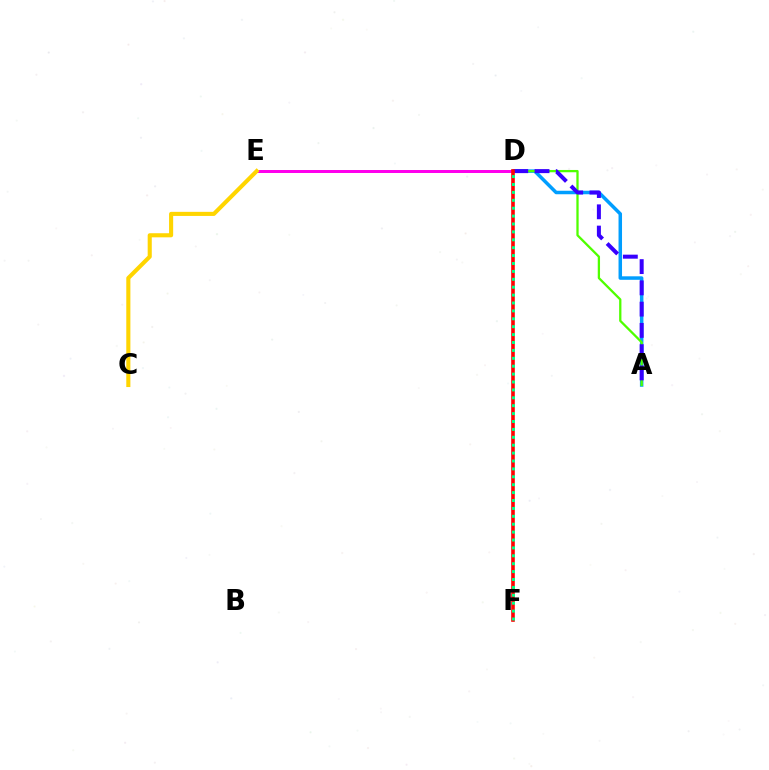{('A', 'D'): [{'color': '#009eff', 'line_style': 'solid', 'thickness': 2.52}, {'color': '#4fff00', 'line_style': 'solid', 'thickness': 1.65}, {'color': '#3700ff', 'line_style': 'dashed', 'thickness': 2.89}], ('D', 'E'): [{'color': '#ff00ed', 'line_style': 'solid', 'thickness': 2.15}], ('D', 'F'): [{'color': '#ff0000', 'line_style': 'solid', 'thickness': 2.6}, {'color': '#00ff86', 'line_style': 'dotted', 'thickness': 2.15}], ('C', 'E'): [{'color': '#ffd500', 'line_style': 'solid', 'thickness': 2.95}]}